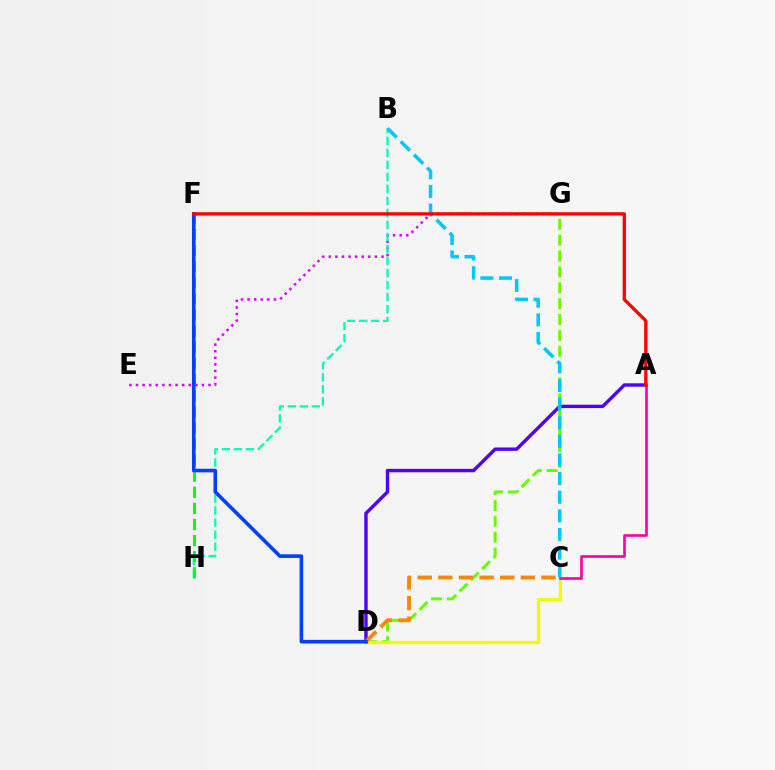{('E', 'G'): [{'color': '#d600ff', 'line_style': 'dotted', 'thickness': 1.79}], ('D', 'G'): [{'color': '#66ff00', 'line_style': 'dashed', 'thickness': 2.16}], ('C', 'D'): [{'color': '#eeff00', 'line_style': 'solid', 'thickness': 2.39}, {'color': '#ff8800', 'line_style': 'dashed', 'thickness': 2.8}], ('A', 'D'): [{'color': '#4f00ff', 'line_style': 'solid', 'thickness': 2.45}], ('A', 'C'): [{'color': '#ff00a0', 'line_style': 'solid', 'thickness': 1.9}], ('B', 'H'): [{'color': '#00ffaf', 'line_style': 'dashed', 'thickness': 1.63}], ('F', 'H'): [{'color': '#00ff27', 'line_style': 'dashed', 'thickness': 2.19}], ('B', 'C'): [{'color': '#00c7ff', 'line_style': 'dashed', 'thickness': 2.53}], ('D', 'F'): [{'color': '#003fff', 'line_style': 'solid', 'thickness': 2.59}], ('A', 'F'): [{'color': '#ff0000', 'line_style': 'solid', 'thickness': 2.38}]}